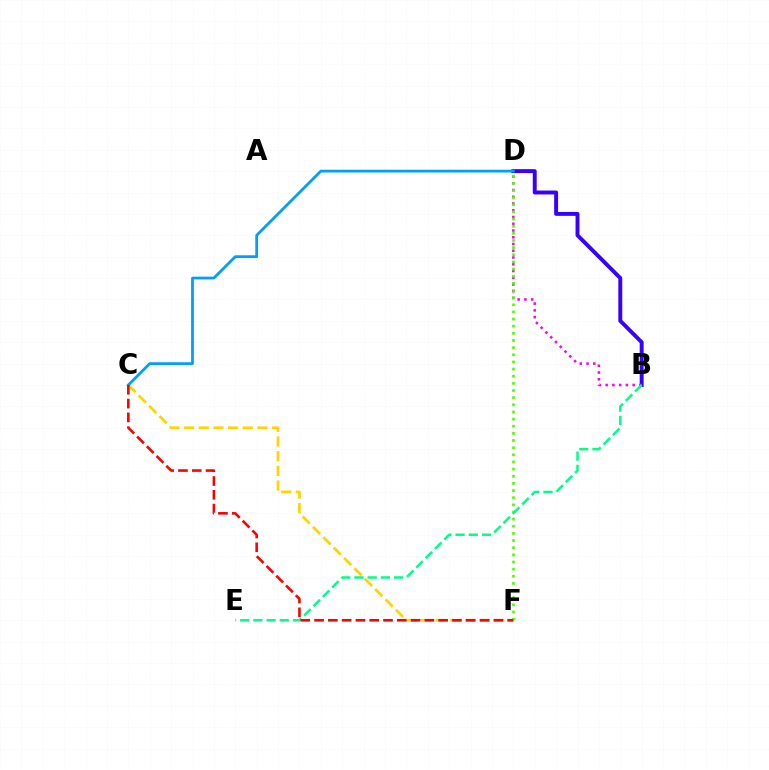{('B', 'D'): [{'color': '#3700ff', 'line_style': 'solid', 'thickness': 2.82}, {'color': '#ff00ed', 'line_style': 'dotted', 'thickness': 1.83}], ('C', 'F'): [{'color': '#ffd500', 'line_style': 'dashed', 'thickness': 1.99}, {'color': '#ff0000', 'line_style': 'dashed', 'thickness': 1.87}], ('D', 'F'): [{'color': '#4fff00', 'line_style': 'dotted', 'thickness': 1.94}], ('C', 'D'): [{'color': '#009eff', 'line_style': 'solid', 'thickness': 1.98}], ('B', 'E'): [{'color': '#00ff86', 'line_style': 'dashed', 'thickness': 1.79}]}